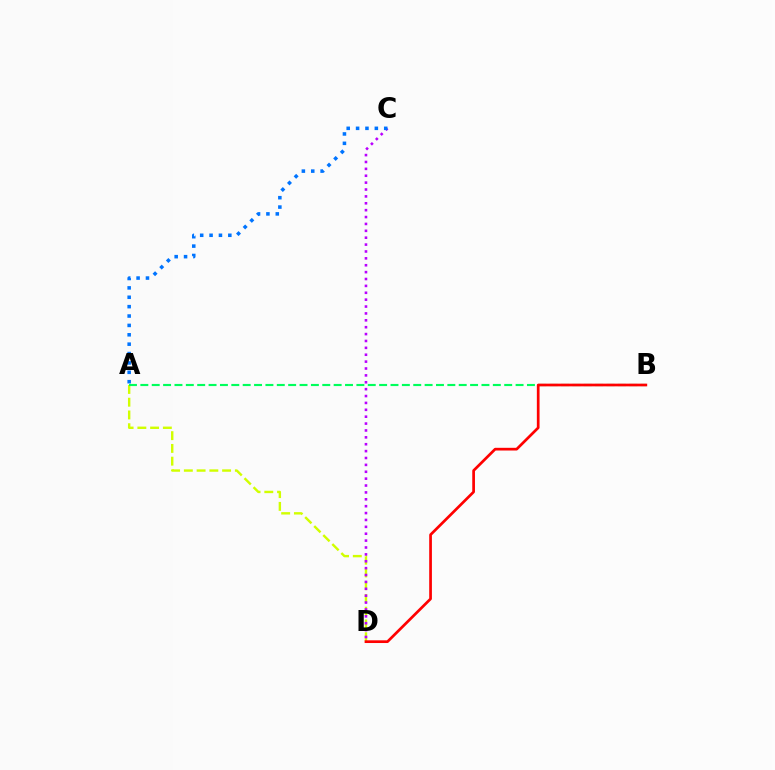{('A', 'D'): [{'color': '#d1ff00', 'line_style': 'dashed', 'thickness': 1.73}], ('C', 'D'): [{'color': '#b900ff', 'line_style': 'dotted', 'thickness': 1.87}], ('A', 'C'): [{'color': '#0074ff', 'line_style': 'dotted', 'thickness': 2.55}], ('A', 'B'): [{'color': '#00ff5c', 'line_style': 'dashed', 'thickness': 1.54}], ('B', 'D'): [{'color': '#ff0000', 'line_style': 'solid', 'thickness': 1.95}]}